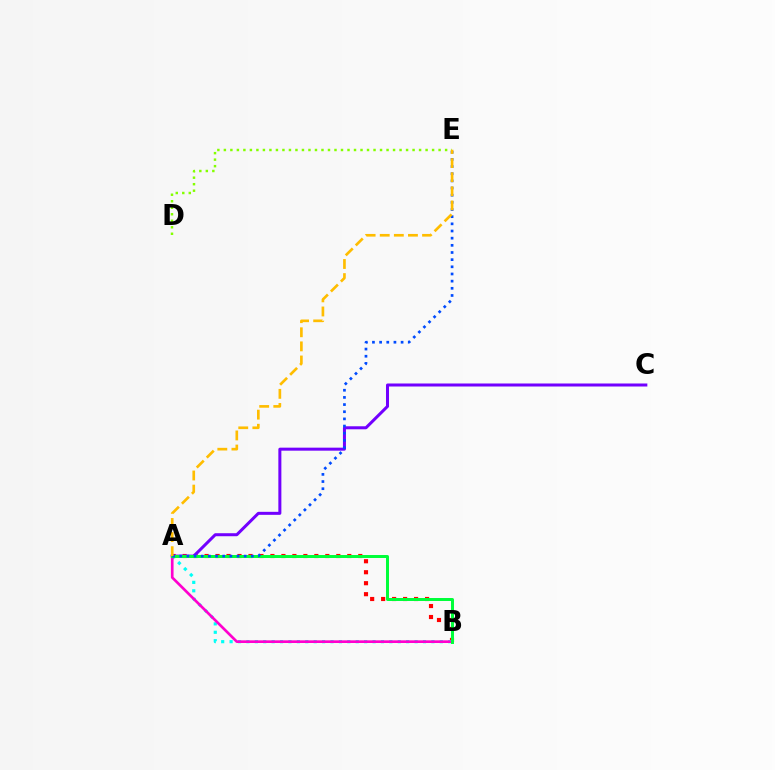{('A', 'B'): [{'color': '#ff0000', 'line_style': 'dotted', 'thickness': 2.98}, {'color': '#00fff6', 'line_style': 'dotted', 'thickness': 2.28}, {'color': '#ff00cf', 'line_style': 'solid', 'thickness': 1.92}, {'color': '#00ff39', 'line_style': 'solid', 'thickness': 2.14}], ('A', 'C'): [{'color': '#7200ff', 'line_style': 'solid', 'thickness': 2.17}], ('D', 'E'): [{'color': '#84ff00', 'line_style': 'dotted', 'thickness': 1.77}], ('A', 'E'): [{'color': '#004bff', 'line_style': 'dotted', 'thickness': 1.95}, {'color': '#ffbd00', 'line_style': 'dashed', 'thickness': 1.92}]}